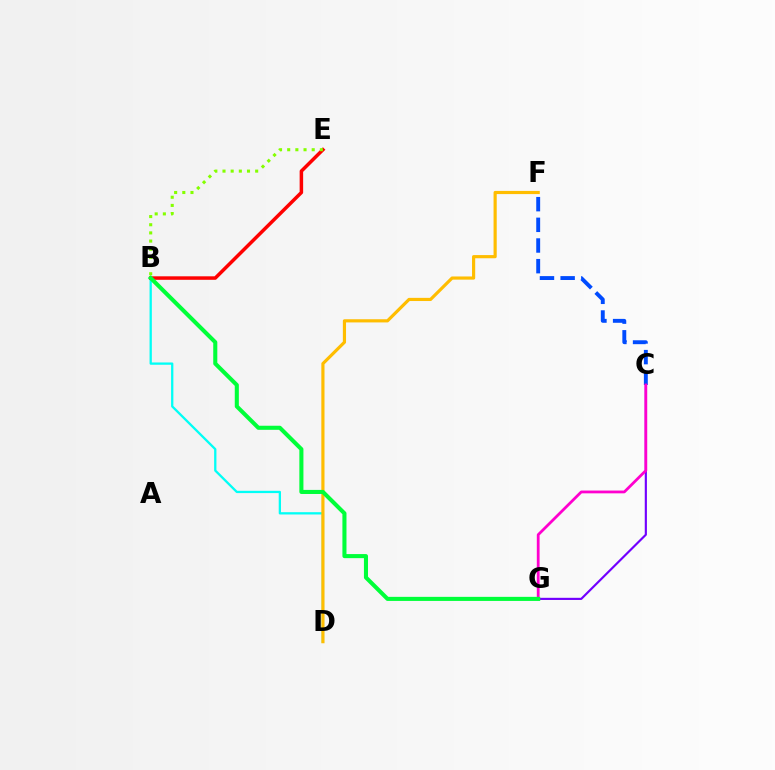{('B', 'D'): [{'color': '#00fff6', 'line_style': 'solid', 'thickness': 1.65}], ('C', 'F'): [{'color': '#004bff', 'line_style': 'dashed', 'thickness': 2.81}], ('B', 'E'): [{'color': '#ff0000', 'line_style': 'solid', 'thickness': 2.52}, {'color': '#84ff00', 'line_style': 'dotted', 'thickness': 2.22}], ('D', 'F'): [{'color': '#ffbd00', 'line_style': 'solid', 'thickness': 2.28}], ('C', 'G'): [{'color': '#7200ff', 'line_style': 'solid', 'thickness': 1.56}, {'color': '#ff00cf', 'line_style': 'solid', 'thickness': 2.0}], ('B', 'G'): [{'color': '#00ff39', 'line_style': 'solid', 'thickness': 2.93}]}